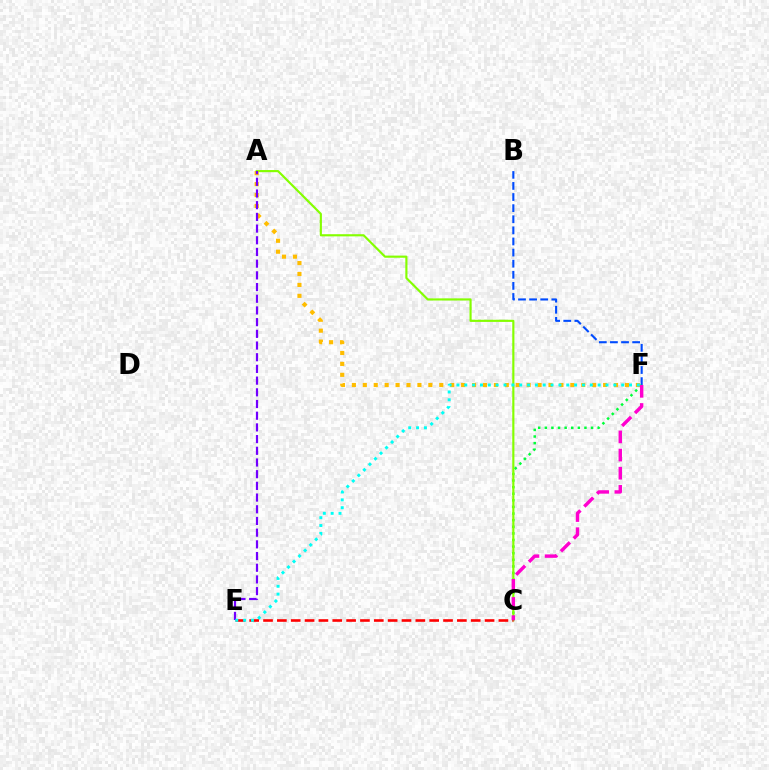{('B', 'F'): [{'color': '#004bff', 'line_style': 'dashed', 'thickness': 1.51}], ('C', 'F'): [{'color': '#00ff39', 'line_style': 'dotted', 'thickness': 1.8}, {'color': '#ff00cf', 'line_style': 'dashed', 'thickness': 2.47}], ('A', 'C'): [{'color': '#84ff00', 'line_style': 'solid', 'thickness': 1.55}], ('A', 'F'): [{'color': '#ffbd00', 'line_style': 'dotted', 'thickness': 2.97}], ('C', 'E'): [{'color': '#ff0000', 'line_style': 'dashed', 'thickness': 1.88}], ('A', 'E'): [{'color': '#7200ff', 'line_style': 'dashed', 'thickness': 1.59}], ('E', 'F'): [{'color': '#00fff6', 'line_style': 'dotted', 'thickness': 2.13}]}